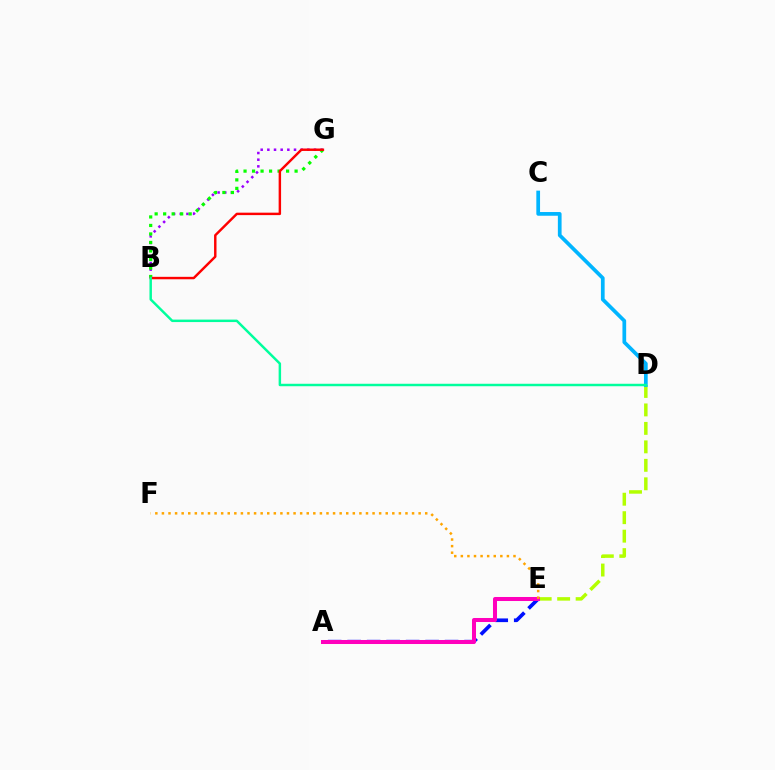{('B', 'G'): [{'color': '#9b00ff', 'line_style': 'dotted', 'thickness': 1.81}, {'color': '#08ff00', 'line_style': 'dotted', 'thickness': 2.31}, {'color': '#ff0000', 'line_style': 'solid', 'thickness': 1.76}], ('A', 'E'): [{'color': '#0010ff', 'line_style': 'dashed', 'thickness': 2.65}, {'color': '#ff00bd', 'line_style': 'solid', 'thickness': 2.89}], ('D', 'E'): [{'color': '#b3ff00', 'line_style': 'dashed', 'thickness': 2.51}], ('C', 'D'): [{'color': '#00b5ff', 'line_style': 'solid', 'thickness': 2.68}], ('B', 'D'): [{'color': '#00ff9d', 'line_style': 'solid', 'thickness': 1.77}], ('E', 'F'): [{'color': '#ffa500', 'line_style': 'dotted', 'thickness': 1.79}]}